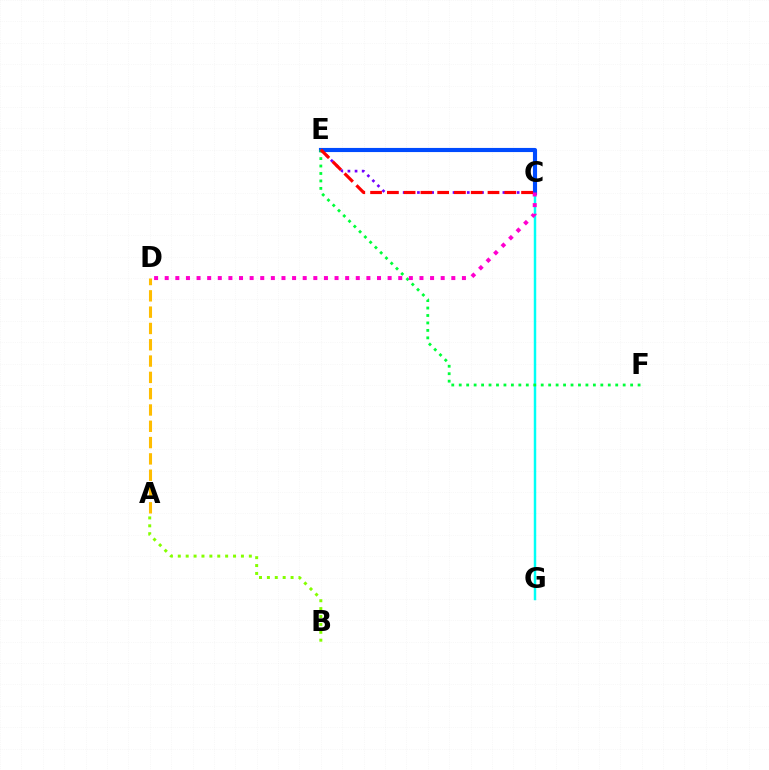{('A', 'B'): [{'color': '#84ff00', 'line_style': 'dotted', 'thickness': 2.14}], ('C', 'G'): [{'color': '#00fff6', 'line_style': 'solid', 'thickness': 1.77}], ('C', 'E'): [{'color': '#004bff', 'line_style': 'solid', 'thickness': 2.97}, {'color': '#7200ff', 'line_style': 'dotted', 'thickness': 1.94}, {'color': '#ff0000', 'line_style': 'dashed', 'thickness': 2.28}], ('E', 'F'): [{'color': '#00ff39', 'line_style': 'dotted', 'thickness': 2.02}], ('C', 'D'): [{'color': '#ff00cf', 'line_style': 'dotted', 'thickness': 2.88}], ('A', 'D'): [{'color': '#ffbd00', 'line_style': 'dashed', 'thickness': 2.21}]}